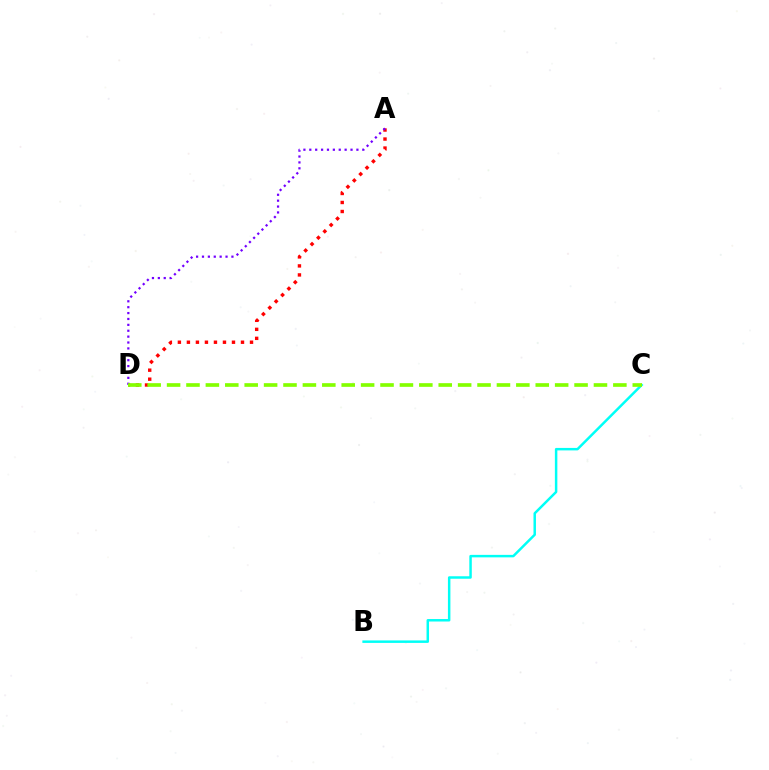{('A', 'D'): [{'color': '#ff0000', 'line_style': 'dotted', 'thickness': 2.45}, {'color': '#7200ff', 'line_style': 'dotted', 'thickness': 1.6}], ('B', 'C'): [{'color': '#00fff6', 'line_style': 'solid', 'thickness': 1.79}], ('C', 'D'): [{'color': '#84ff00', 'line_style': 'dashed', 'thickness': 2.64}]}